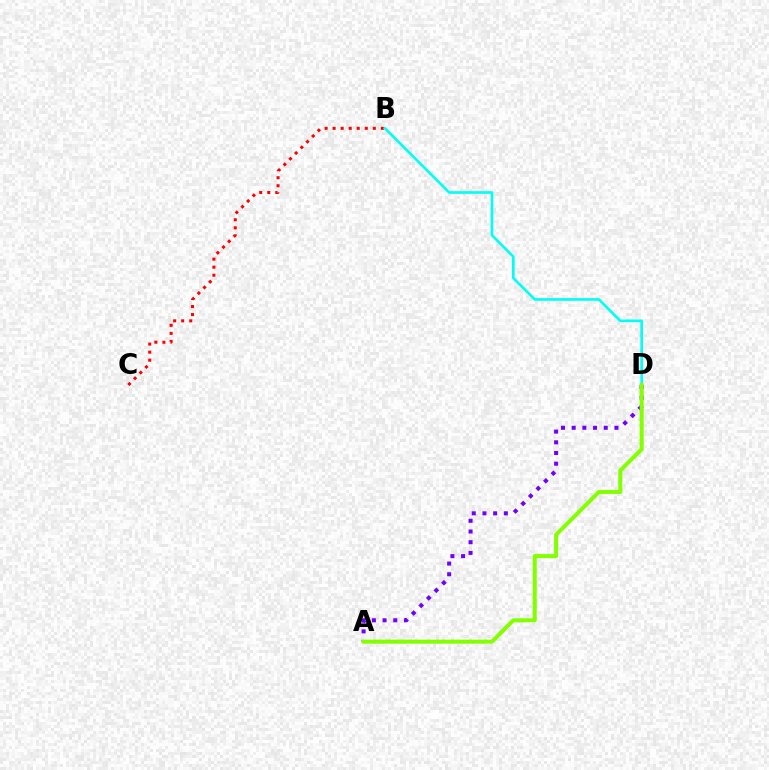{('B', 'C'): [{'color': '#ff0000', 'line_style': 'dotted', 'thickness': 2.18}], ('A', 'D'): [{'color': '#7200ff', 'line_style': 'dotted', 'thickness': 2.91}, {'color': '#84ff00', 'line_style': 'solid', 'thickness': 2.9}], ('B', 'D'): [{'color': '#00fff6', 'line_style': 'solid', 'thickness': 1.91}]}